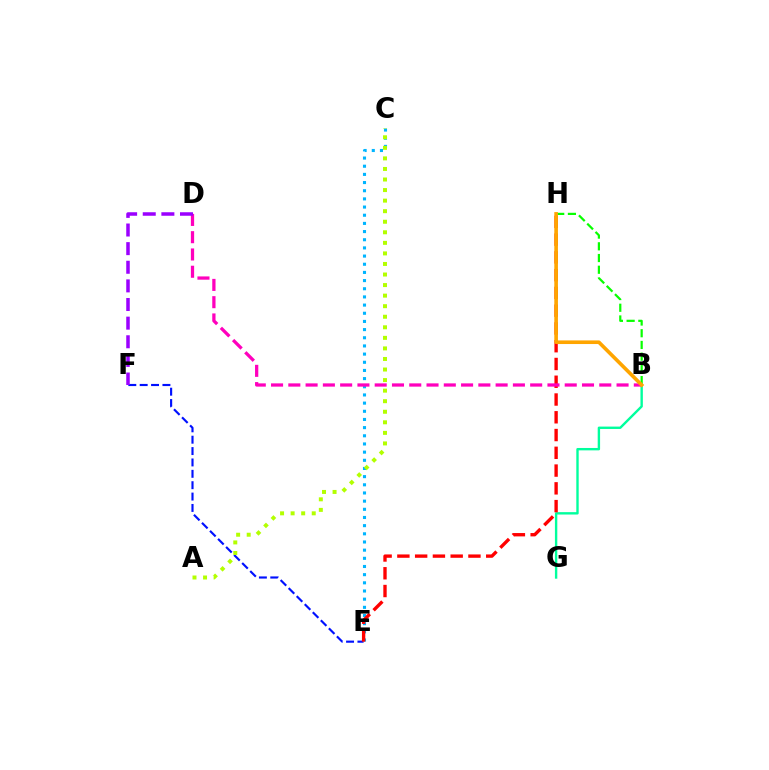{('B', 'H'): [{'color': '#08ff00', 'line_style': 'dashed', 'thickness': 1.59}, {'color': '#ffa500', 'line_style': 'solid', 'thickness': 2.61}], ('B', 'G'): [{'color': '#00ff9d', 'line_style': 'solid', 'thickness': 1.72}], ('E', 'F'): [{'color': '#0010ff', 'line_style': 'dashed', 'thickness': 1.55}], ('C', 'E'): [{'color': '#00b5ff', 'line_style': 'dotted', 'thickness': 2.22}], ('E', 'H'): [{'color': '#ff0000', 'line_style': 'dashed', 'thickness': 2.41}], ('A', 'C'): [{'color': '#b3ff00', 'line_style': 'dotted', 'thickness': 2.87}], ('B', 'D'): [{'color': '#ff00bd', 'line_style': 'dashed', 'thickness': 2.35}], ('D', 'F'): [{'color': '#9b00ff', 'line_style': 'dashed', 'thickness': 2.53}]}